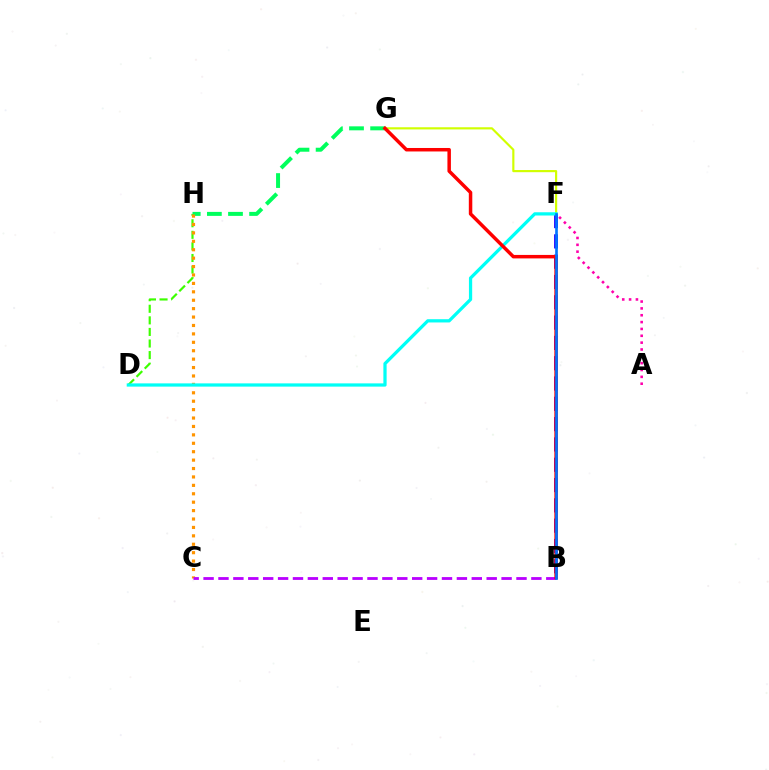{('D', 'H'): [{'color': '#3dff00', 'line_style': 'dashed', 'thickness': 1.57}], ('G', 'H'): [{'color': '#00ff5c', 'line_style': 'dashed', 'thickness': 2.87}], ('B', 'F'): [{'color': '#2500ff', 'line_style': 'dashed', 'thickness': 2.76}, {'color': '#0074ff', 'line_style': 'solid', 'thickness': 1.91}], ('C', 'H'): [{'color': '#ff9400', 'line_style': 'dotted', 'thickness': 2.29}], ('F', 'G'): [{'color': '#d1ff00', 'line_style': 'solid', 'thickness': 1.56}], ('A', 'F'): [{'color': '#ff00ac', 'line_style': 'dotted', 'thickness': 1.86}], ('D', 'F'): [{'color': '#00fff6', 'line_style': 'solid', 'thickness': 2.34}], ('B', 'C'): [{'color': '#b900ff', 'line_style': 'dashed', 'thickness': 2.02}], ('B', 'G'): [{'color': '#ff0000', 'line_style': 'solid', 'thickness': 2.51}]}